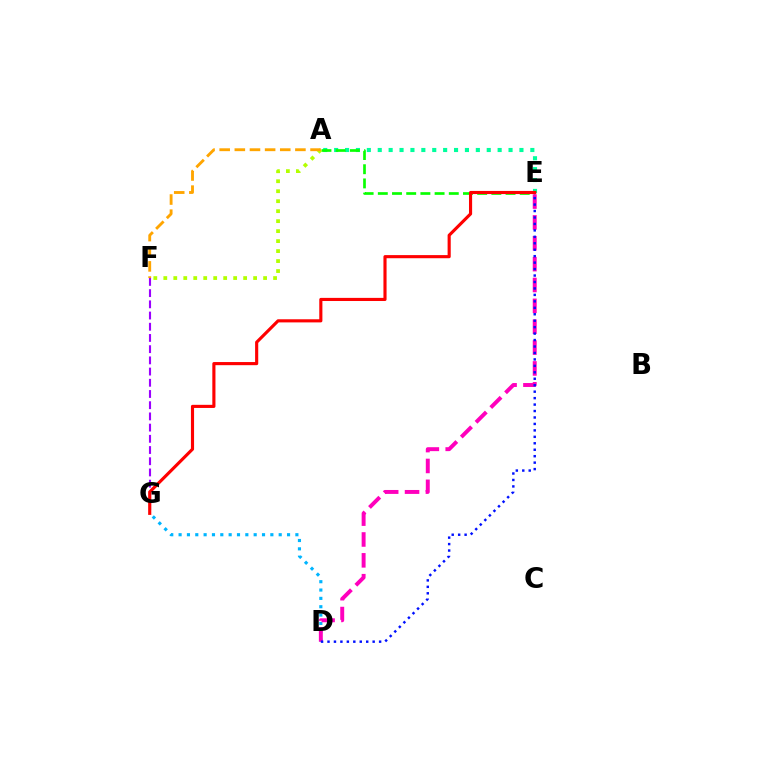{('A', 'E'): [{'color': '#00ff9d', 'line_style': 'dotted', 'thickness': 2.96}, {'color': '#08ff00', 'line_style': 'dashed', 'thickness': 1.93}], ('D', 'G'): [{'color': '#00b5ff', 'line_style': 'dotted', 'thickness': 2.27}], ('D', 'E'): [{'color': '#ff00bd', 'line_style': 'dashed', 'thickness': 2.83}, {'color': '#0010ff', 'line_style': 'dotted', 'thickness': 1.75}], ('F', 'G'): [{'color': '#9b00ff', 'line_style': 'dashed', 'thickness': 1.52}], ('E', 'G'): [{'color': '#ff0000', 'line_style': 'solid', 'thickness': 2.25}], ('A', 'F'): [{'color': '#b3ff00', 'line_style': 'dotted', 'thickness': 2.71}, {'color': '#ffa500', 'line_style': 'dashed', 'thickness': 2.06}]}